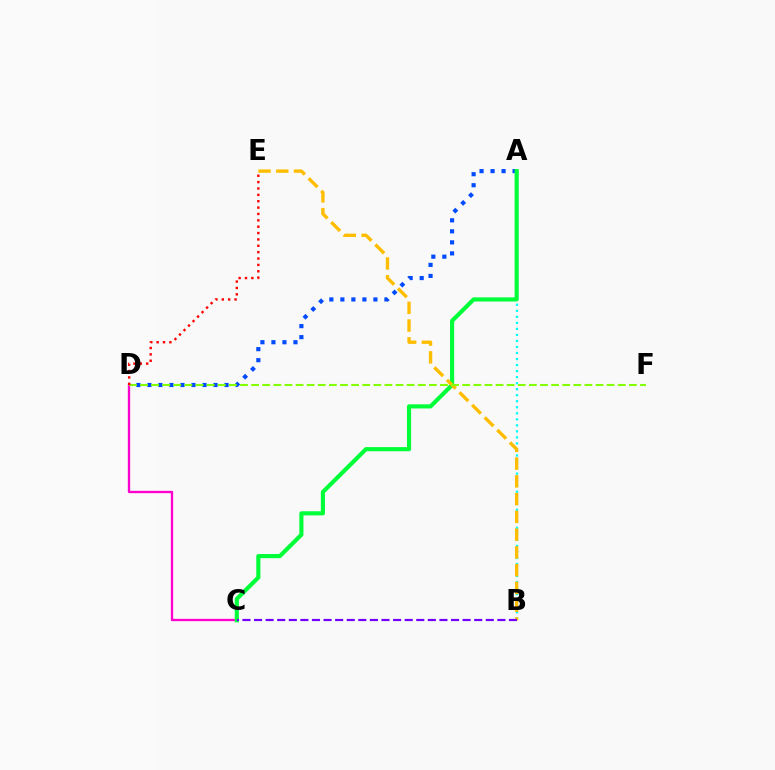{('A', 'B'): [{'color': '#00fff6', 'line_style': 'dotted', 'thickness': 1.64}], ('A', 'D'): [{'color': '#004bff', 'line_style': 'dotted', 'thickness': 2.99}], ('C', 'D'): [{'color': '#ff00cf', 'line_style': 'solid', 'thickness': 1.68}], ('A', 'C'): [{'color': '#00ff39', 'line_style': 'solid', 'thickness': 2.98}], ('B', 'E'): [{'color': '#ffbd00', 'line_style': 'dashed', 'thickness': 2.41}], ('D', 'F'): [{'color': '#84ff00', 'line_style': 'dashed', 'thickness': 1.51}], ('D', 'E'): [{'color': '#ff0000', 'line_style': 'dotted', 'thickness': 1.73}], ('B', 'C'): [{'color': '#7200ff', 'line_style': 'dashed', 'thickness': 1.57}]}